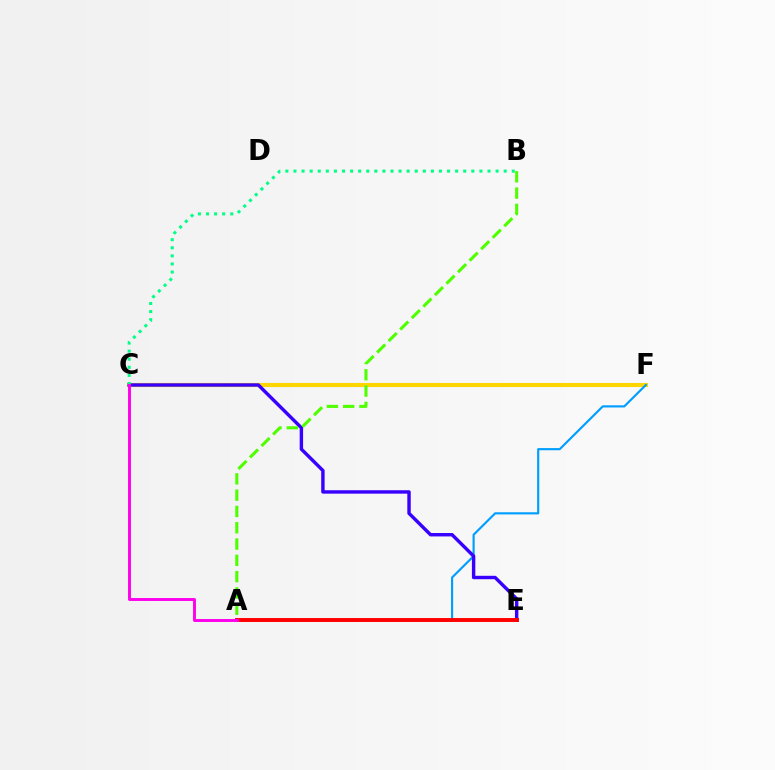{('C', 'F'): [{'color': '#ffd500', 'line_style': 'solid', 'thickness': 2.95}], ('A', 'F'): [{'color': '#009eff', 'line_style': 'solid', 'thickness': 1.55}], ('C', 'E'): [{'color': '#3700ff', 'line_style': 'solid', 'thickness': 2.46}], ('B', 'C'): [{'color': '#00ff86', 'line_style': 'dotted', 'thickness': 2.2}], ('A', 'E'): [{'color': '#ff0000', 'line_style': 'solid', 'thickness': 2.83}], ('A', 'B'): [{'color': '#4fff00', 'line_style': 'dashed', 'thickness': 2.21}], ('A', 'C'): [{'color': '#ff00ed', 'line_style': 'solid', 'thickness': 2.11}]}